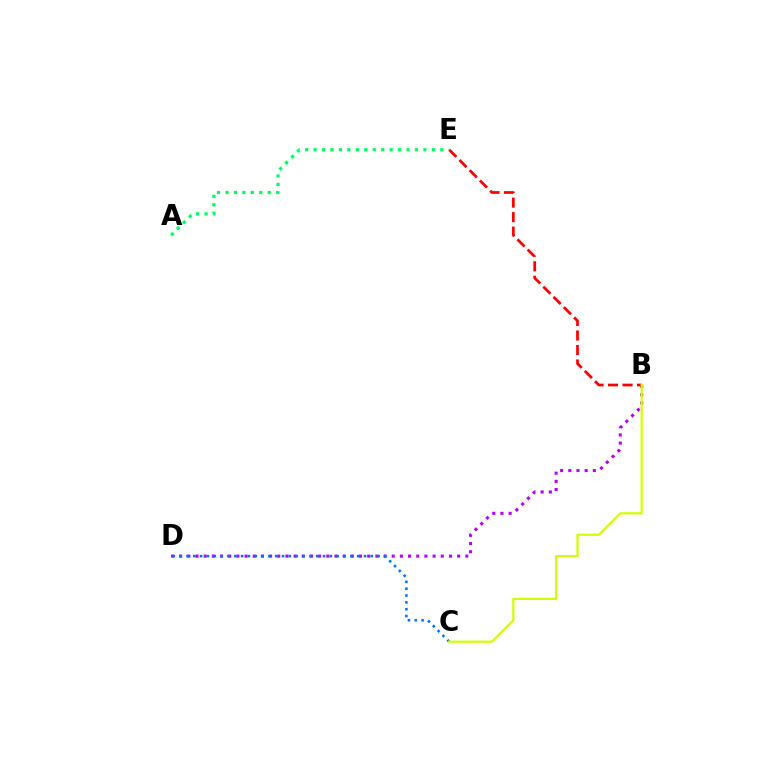{('B', 'D'): [{'color': '#b900ff', 'line_style': 'dotted', 'thickness': 2.22}], ('C', 'D'): [{'color': '#0074ff', 'line_style': 'dotted', 'thickness': 1.86}], ('B', 'E'): [{'color': '#ff0000', 'line_style': 'dashed', 'thickness': 1.97}], ('A', 'E'): [{'color': '#00ff5c', 'line_style': 'dotted', 'thickness': 2.3}], ('B', 'C'): [{'color': '#d1ff00', 'line_style': 'solid', 'thickness': 1.6}]}